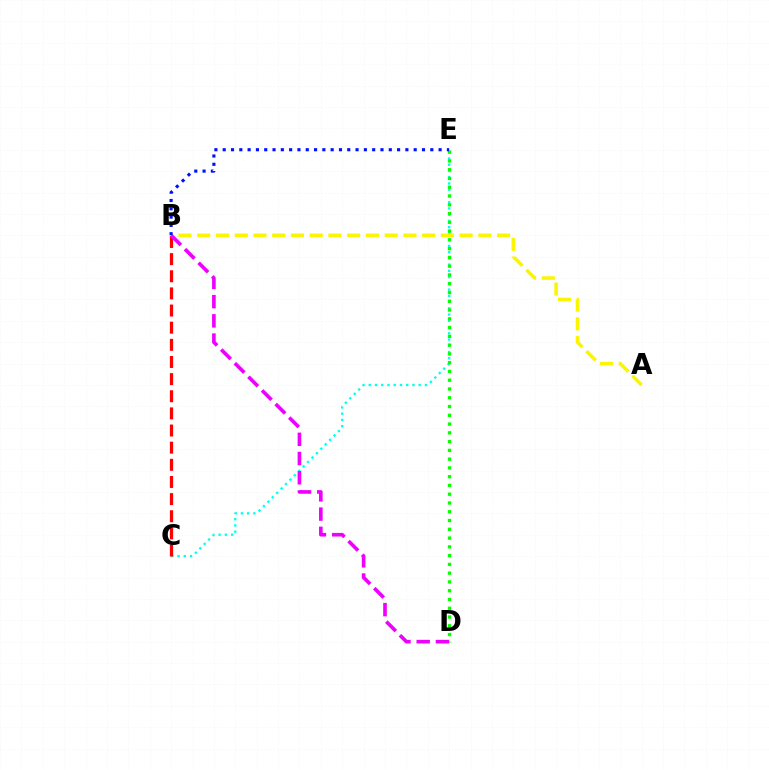{('C', 'E'): [{'color': '#00fff6', 'line_style': 'dotted', 'thickness': 1.7}], ('D', 'E'): [{'color': '#08ff00', 'line_style': 'dotted', 'thickness': 2.38}], ('B', 'C'): [{'color': '#ff0000', 'line_style': 'dashed', 'thickness': 2.33}], ('A', 'B'): [{'color': '#fcf500', 'line_style': 'dashed', 'thickness': 2.55}], ('B', 'D'): [{'color': '#ee00ff', 'line_style': 'dashed', 'thickness': 2.61}], ('B', 'E'): [{'color': '#0010ff', 'line_style': 'dotted', 'thickness': 2.26}]}